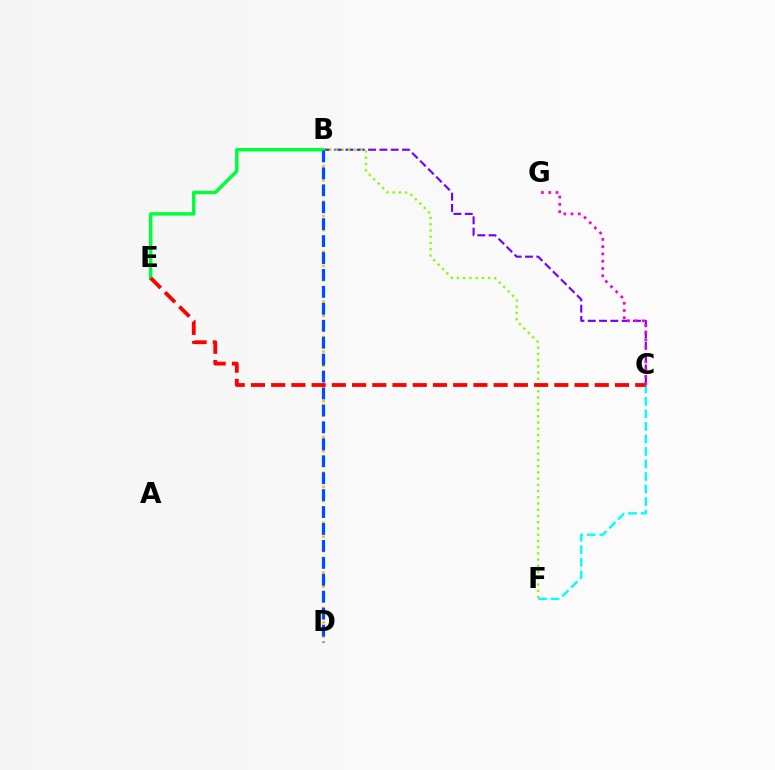{('B', 'C'): [{'color': '#7200ff', 'line_style': 'dashed', 'thickness': 1.54}], ('B', 'D'): [{'color': '#ffbd00', 'line_style': 'dotted', 'thickness': 1.94}, {'color': '#004bff', 'line_style': 'dashed', 'thickness': 2.3}], ('C', 'F'): [{'color': '#00fff6', 'line_style': 'dashed', 'thickness': 1.7}], ('B', 'F'): [{'color': '#84ff00', 'line_style': 'dotted', 'thickness': 1.69}], ('B', 'E'): [{'color': '#00ff39', 'line_style': 'solid', 'thickness': 2.48}], ('C', 'E'): [{'color': '#ff0000', 'line_style': 'dashed', 'thickness': 2.75}], ('C', 'G'): [{'color': '#ff00cf', 'line_style': 'dotted', 'thickness': 1.98}]}